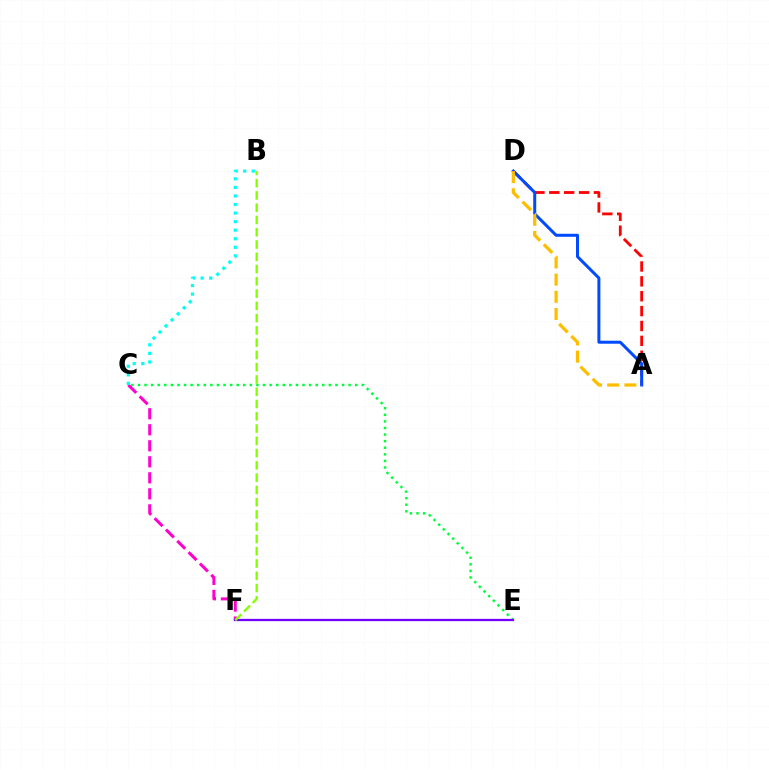{('C', 'E'): [{'color': '#00ff39', 'line_style': 'dotted', 'thickness': 1.79}], ('A', 'D'): [{'color': '#ff0000', 'line_style': 'dashed', 'thickness': 2.02}, {'color': '#004bff', 'line_style': 'solid', 'thickness': 2.16}, {'color': '#ffbd00', 'line_style': 'dashed', 'thickness': 2.33}], ('C', 'F'): [{'color': '#ff00cf', 'line_style': 'dashed', 'thickness': 2.18}], ('B', 'C'): [{'color': '#00fff6', 'line_style': 'dotted', 'thickness': 2.33}], ('E', 'F'): [{'color': '#7200ff', 'line_style': 'solid', 'thickness': 1.64}], ('B', 'F'): [{'color': '#84ff00', 'line_style': 'dashed', 'thickness': 1.67}]}